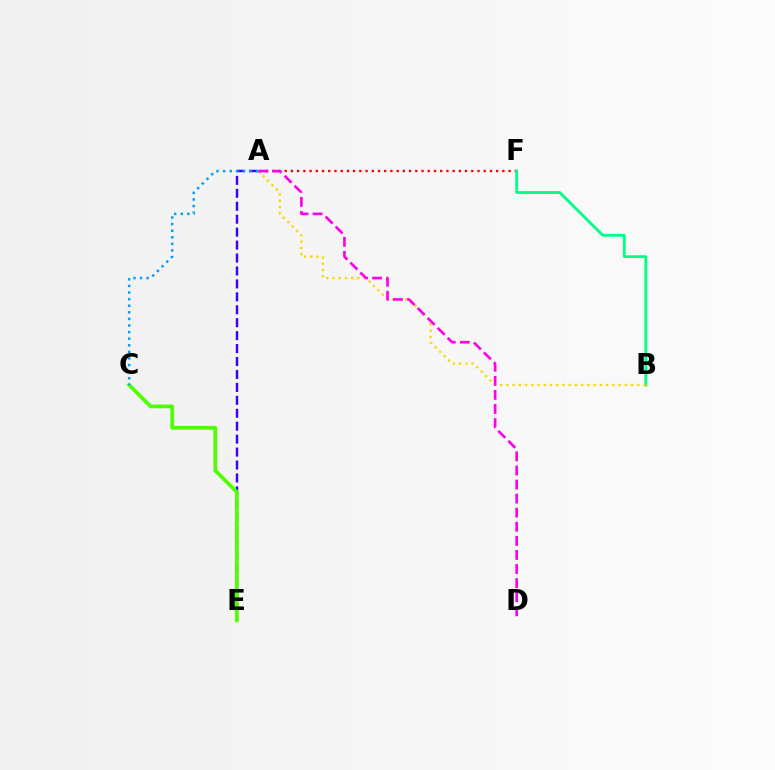{('A', 'E'): [{'color': '#3700ff', 'line_style': 'dashed', 'thickness': 1.76}], ('A', 'F'): [{'color': '#ff0000', 'line_style': 'dotted', 'thickness': 1.69}], ('B', 'F'): [{'color': '#00ff86', 'line_style': 'solid', 'thickness': 2.04}], ('C', 'E'): [{'color': '#4fff00', 'line_style': 'solid', 'thickness': 2.69}], ('A', 'B'): [{'color': '#ffd500', 'line_style': 'dotted', 'thickness': 1.69}], ('A', 'D'): [{'color': '#ff00ed', 'line_style': 'dashed', 'thickness': 1.91}], ('A', 'C'): [{'color': '#009eff', 'line_style': 'dotted', 'thickness': 1.79}]}